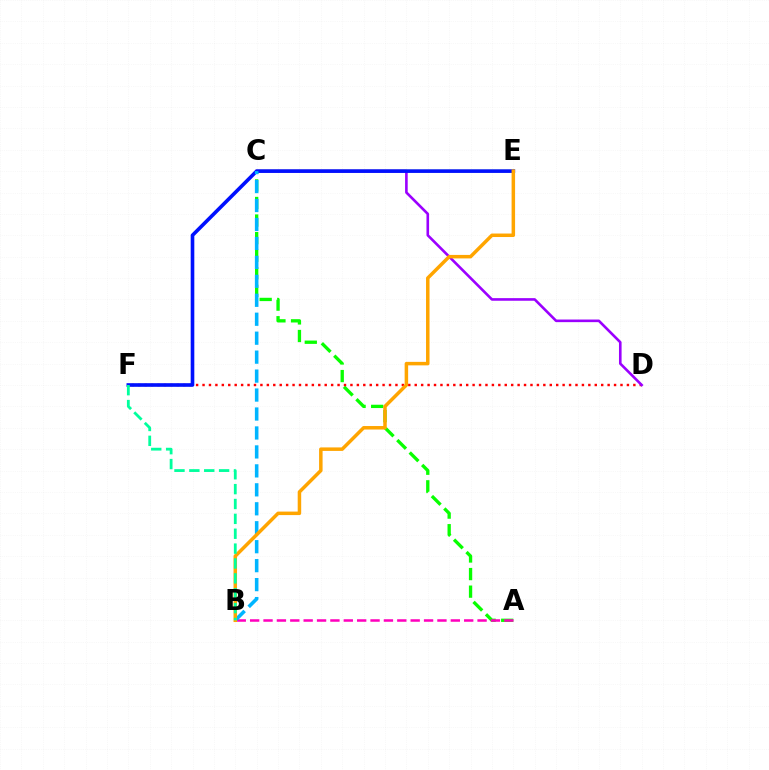{('A', 'C'): [{'color': '#08ff00', 'line_style': 'dashed', 'thickness': 2.39}], ('A', 'B'): [{'color': '#ff00bd', 'line_style': 'dashed', 'thickness': 1.82}], ('C', 'E'): [{'color': '#b3ff00', 'line_style': 'solid', 'thickness': 1.67}], ('D', 'F'): [{'color': '#ff0000', 'line_style': 'dotted', 'thickness': 1.75}], ('C', 'D'): [{'color': '#9b00ff', 'line_style': 'solid', 'thickness': 1.88}], ('E', 'F'): [{'color': '#0010ff', 'line_style': 'solid', 'thickness': 2.61}], ('B', 'C'): [{'color': '#00b5ff', 'line_style': 'dashed', 'thickness': 2.58}], ('B', 'E'): [{'color': '#ffa500', 'line_style': 'solid', 'thickness': 2.52}], ('B', 'F'): [{'color': '#00ff9d', 'line_style': 'dashed', 'thickness': 2.02}]}